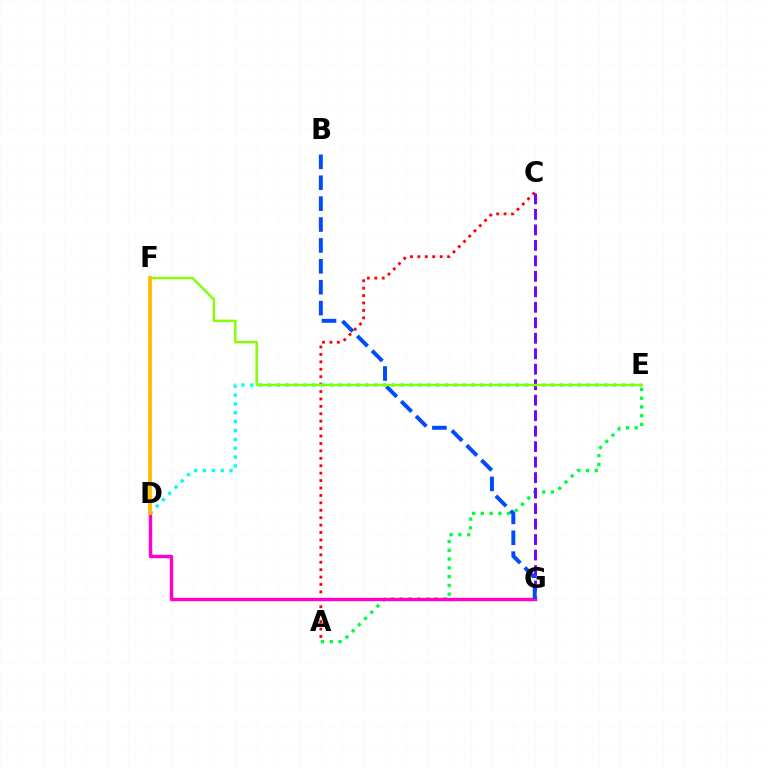{('A', 'E'): [{'color': '#00ff39', 'line_style': 'dotted', 'thickness': 2.38}], ('A', 'C'): [{'color': '#ff0000', 'line_style': 'dotted', 'thickness': 2.02}], ('D', 'E'): [{'color': '#00fff6', 'line_style': 'dotted', 'thickness': 2.41}], ('C', 'G'): [{'color': '#7200ff', 'line_style': 'dashed', 'thickness': 2.1}], ('D', 'G'): [{'color': '#ff00cf', 'line_style': 'solid', 'thickness': 2.45}], ('B', 'G'): [{'color': '#004bff', 'line_style': 'dashed', 'thickness': 2.84}], ('E', 'F'): [{'color': '#84ff00', 'line_style': 'solid', 'thickness': 1.77}], ('D', 'F'): [{'color': '#ffbd00', 'line_style': 'solid', 'thickness': 2.75}]}